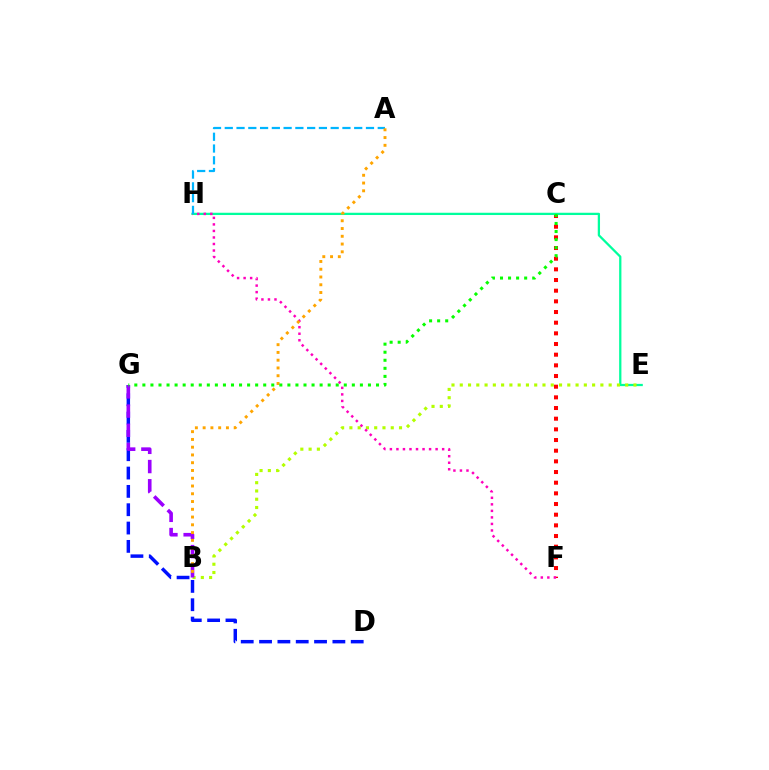{('C', 'F'): [{'color': '#ff0000', 'line_style': 'dotted', 'thickness': 2.9}], ('D', 'G'): [{'color': '#0010ff', 'line_style': 'dashed', 'thickness': 2.49}], ('E', 'H'): [{'color': '#00ff9d', 'line_style': 'solid', 'thickness': 1.63}], ('B', 'E'): [{'color': '#b3ff00', 'line_style': 'dotted', 'thickness': 2.25}], ('F', 'H'): [{'color': '#ff00bd', 'line_style': 'dotted', 'thickness': 1.77}], ('A', 'H'): [{'color': '#00b5ff', 'line_style': 'dashed', 'thickness': 1.6}], ('B', 'G'): [{'color': '#9b00ff', 'line_style': 'dashed', 'thickness': 2.61}], ('A', 'B'): [{'color': '#ffa500', 'line_style': 'dotted', 'thickness': 2.11}], ('C', 'G'): [{'color': '#08ff00', 'line_style': 'dotted', 'thickness': 2.19}]}